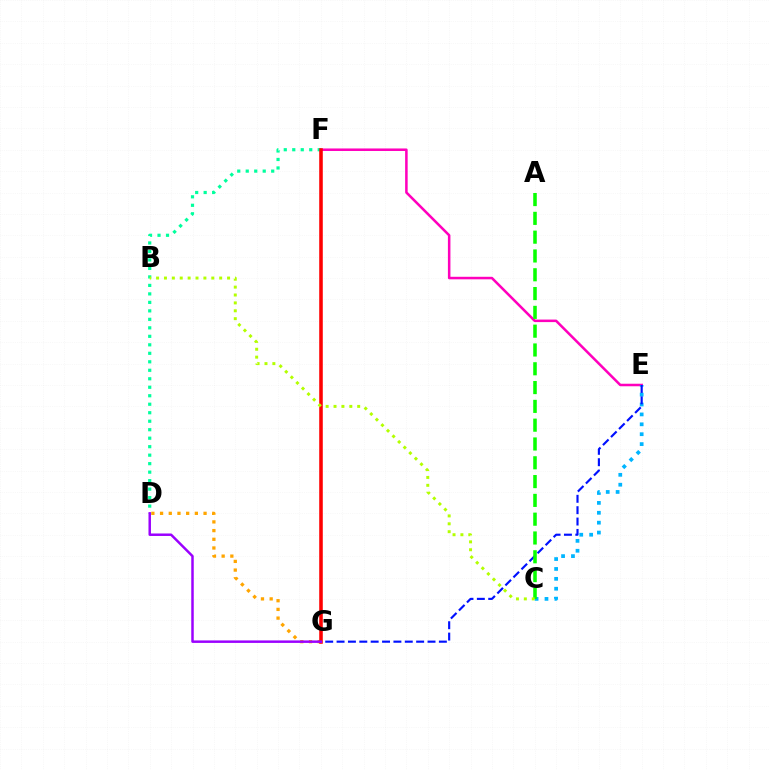{('E', 'F'): [{'color': '#ff00bd', 'line_style': 'solid', 'thickness': 1.82}], ('D', 'G'): [{'color': '#ffa500', 'line_style': 'dotted', 'thickness': 2.36}, {'color': '#9b00ff', 'line_style': 'solid', 'thickness': 1.79}], ('C', 'E'): [{'color': '#00b5ff', 'line_style': 'dotted', 'thickness': 2.69}], ('E', 'G'): [{'color': '#0010ff', 'line_style': 'dashed', 'thickness': 1.54}], ('D', 'F'): [{'color': '#00ff9d', 'line_style': 'dotted', 'thickness': 2.31}], ('A', 'C'): [{'color': '#08ff00', 'line_style': 'dashed', 'thickness': 2.55}], ('F', 'G'): [{'color': '#ff0000', 'line_style': 'solid', 'thickness': 2.57}], ('B', 'C'): [{'color': '#b3ff00', 'line_style': 'dotted', 'thickness': 2.14}]}